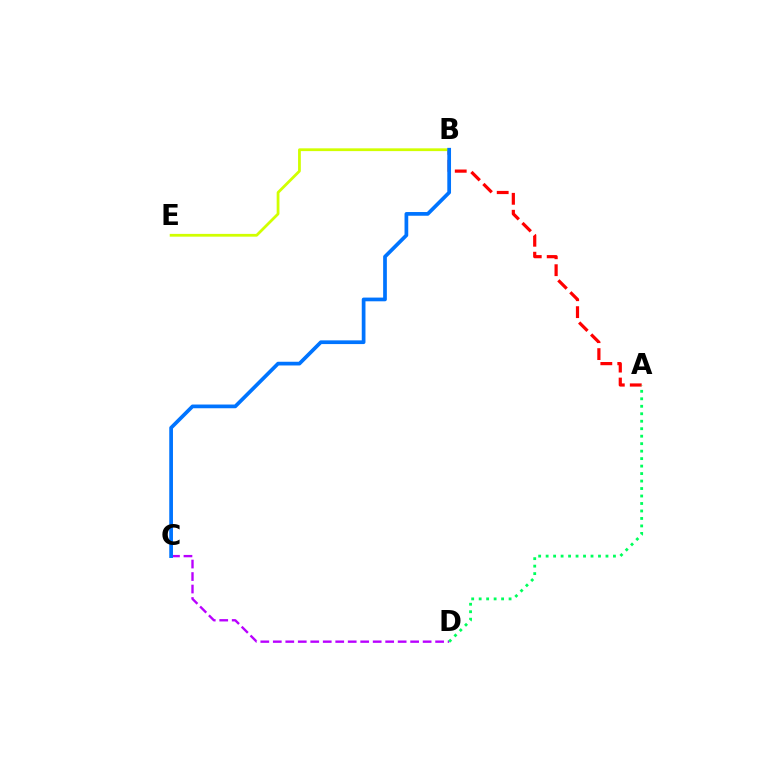{('C', 'D'): [{'color': '#b900ff', 'line_style': 'dashed', 'thickness': 1.7}], ('A', 'B'): [{'color': '#ff0000', 'line_style': 'dashed', 'thickness': 2.3}], ('A', 'D'): [{'color': '#00ff5c', 'line_style': 'dotted', 'thickness': 2.03}], ('B', 'E'): [{'color': '#d1ff00', 'line_style': 'solid', 'thickness': 2.0}], ('B', 'C'): [{'color': '#0074ff', 'line_style': 'solid', 'thickness': 2.67}]}